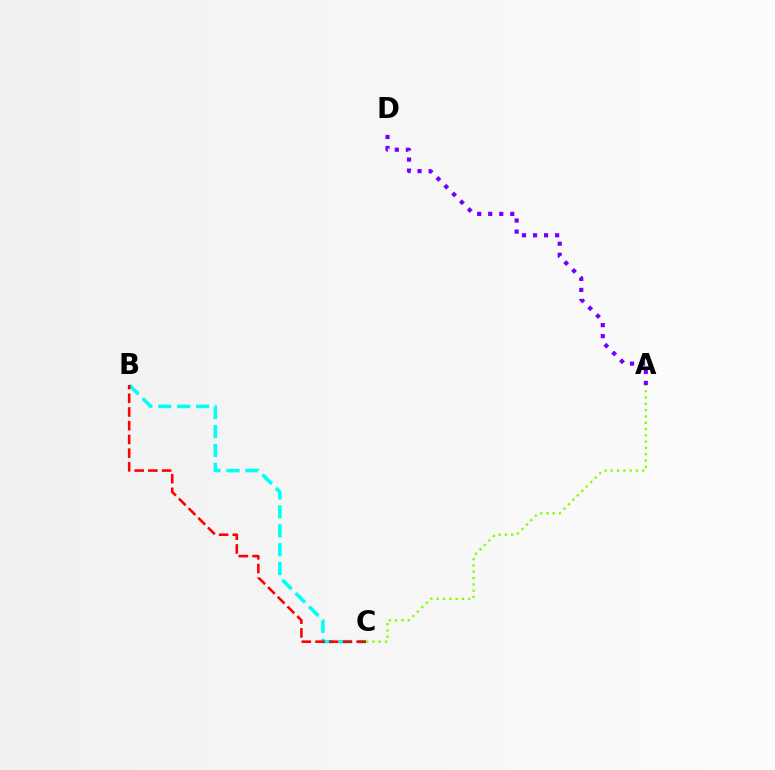{('B', 'C'): [{'color': '#00fff6', 'line_style': 'dashed', 'thickness': 2.57}, {'color': '#ff0000', 'line_style': 'dashed', 'thickness': 1.86}], ('A', 'D'): [{'color': '#7200ff', 'line_style': 'dotted', 'thickness': 3.0}], ('A', 'C'): [{'color': '#84ff00', 'line_style': 'dotted', 'thickness': 1.71}]}